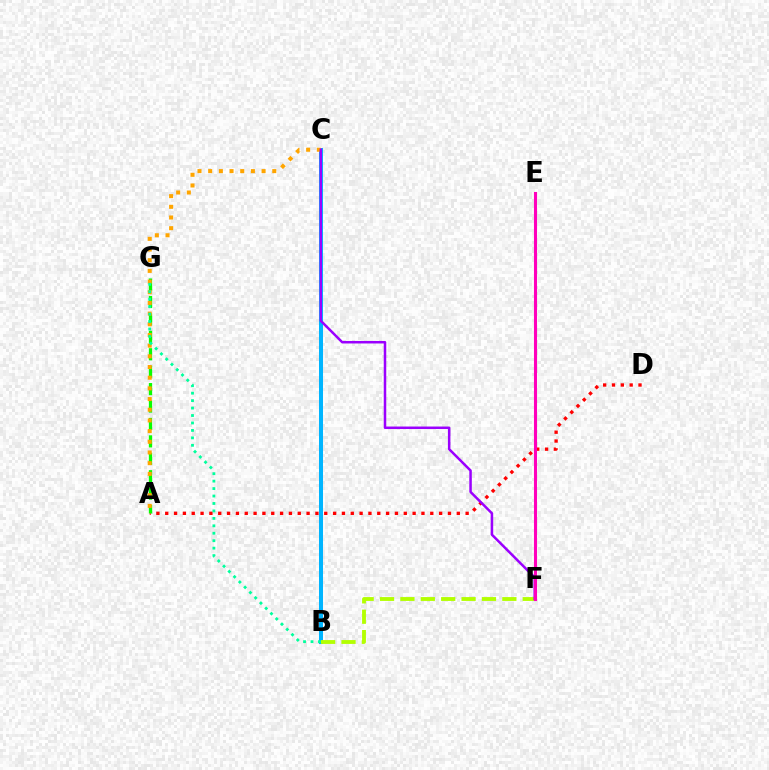{('B', 'C'): [{'color': '#00b5ff', 'line_style': 'solid', 'thickness': 2.89}], ('A', 'D'): [{'color': '#ff0000', 'line_style': 'dotted', 'thickness': 2.4}], ('E', 'F'): [{'color': '#0010ff', 'line_style': 'solid', 'thickness': 2.02}, {'color': '#ff00bd', 'line_style': 'solid', 'thickness': 2.21}], ('B', 'F'): [{'color': '#b3ff00', 'line_style': 'dashed', 'thickness': 2.77}], ('A', 'G'): [{'color': '#08ff00', 'line_style': 'dashed', 'thickness': 2.37}], ('A', 'C'): [{'color': '#ffa500', 'line_style': 'dotted', 'thickness': 2.9}], ('B', 'G'): [{'color': '#00ff9d', 'line_style': 'dotted', 'thickness': 2.02}], ('C', 'F'): [{'color': '#9b00ff', 'line_style': 'solid', 'thickness': 1.8}]}